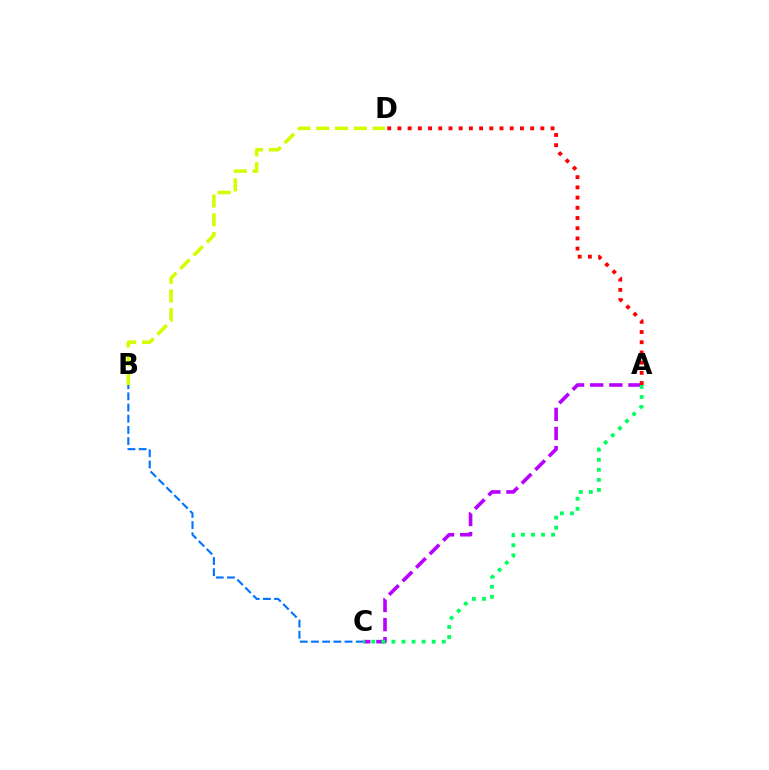{('A', 'C'): [{'color': '#b900ff', 'line_style': 'dashed', 'thickness': 2.6}, {'color': '#00ff5c', 'line_style': 'dotted', 'thickness': 2.73}], ('B', 'D'): [{'color': '#d1ff00', 'line_style': 'dashed', 'thickness': 2.55}], ('A', 'D'): [{'color': '#ff0000', 'line_style': 'dotted', 'thickness': 2.77}], ('B', 'C'): [{'color': '#0074ff', 'line_style': 'dashed', 'thickness': 1.52}]}